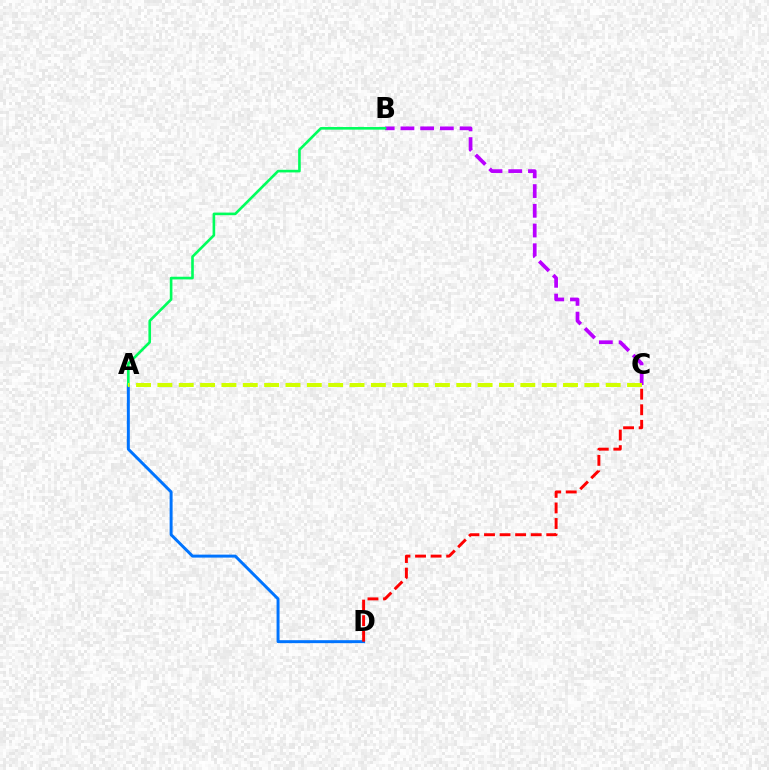{('A', 'D'): [{'color': '#0074ff', 'line_style': 'solid', 'thickness': 2.14}], ('B', 'C'): [{'color': '#b900ff', 'line_style': 'dashed', 'thickness': 2.68}], ('A', 'B'): [{'color': '#00ff5c', 'line_style': 'solid', 'thickness': 1.89}], ('C', 'D'): [{'color': '#ff0000', 'line_style': 'dashed', 'thickness': 2.11}], ('A', 'C'): [{'color': '#d1ff00', 'line_style': 'dashed', 'thickness': 2.9}]}